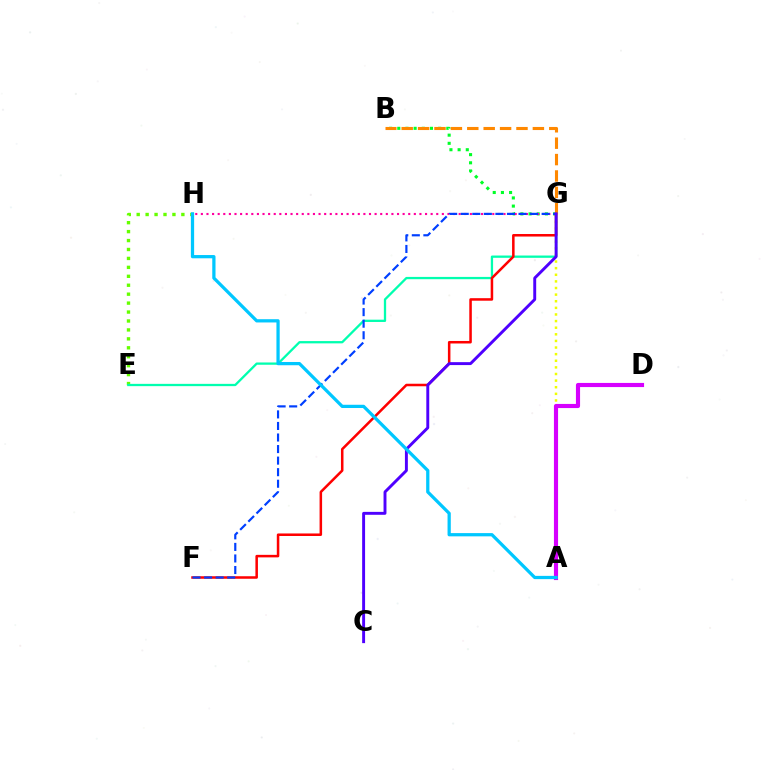{('E', 'H'): [{'color': '#66ff00', 'line_style': 'dotted', 'thickness': 2.43}], ('A', 'G'): [{'color': '#eeff00', 'line_style': 'dotted', 'thickness': 1.8}], ('B', 'G'): [{'color': '#00ff27', 'line_style': 'dotted', 'thickness': 2.22}, {'color': '#ff8800', 'line_style': 'dashed', 'thickness': 2.23}], ('A', 'D'): [{'color': '#d600ff', 'line_style': 'solid', 'thickness': 2.98}], ('E', 'G'): [{'color': '#00ffaf', 'line_style': 'solid', 'thickness': 1.65}], ('F', 'G'): [{'color': '#ff0000', 'line_style': 'solid', 'thickness': 1.82}, {'color': '#003fff', 'line_style': 'dashed', 'thickness': 1.57}], ('G', 'H'): [{'color': '#ff00a0', 'line_style': 'dotted', 'thickness': 1.52}], ('C', 'G'): [{'color': '#4f00ff', 'line_style': 'solid', 'thickness': 2.1}], ('A', 'H'): [{'color': '#00c7ff', 'line_style': 'solid', 'thickness': 2.34}]}